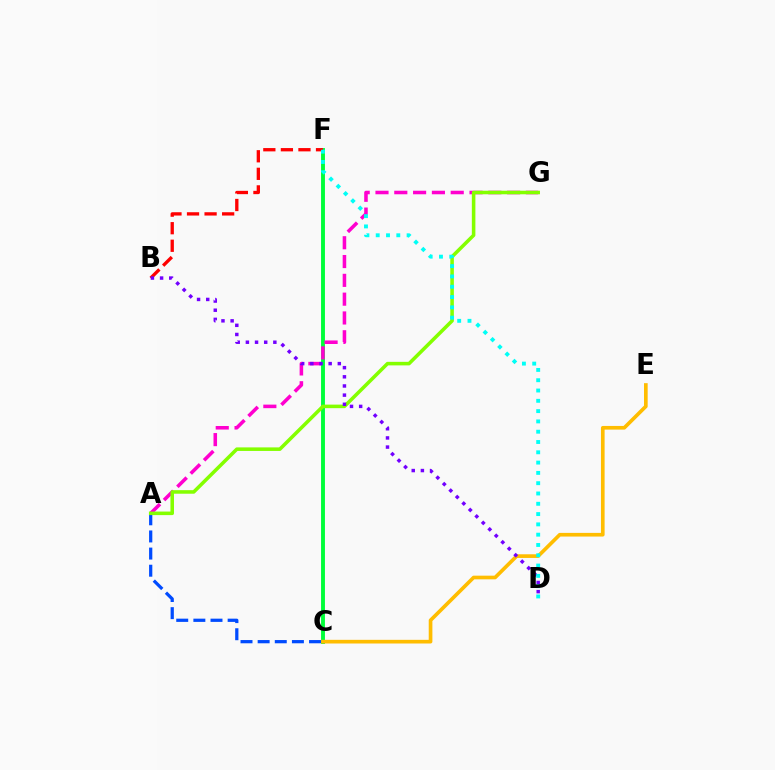{('C', 'F'): [{'color': '#00ff39', 'line_style': 'solid', 'thickness': 2.8}], ('A', 'C'): [{'color': '#004bff', 'line_style': 'dashed', 'thickness': 2.33}], ('A', 'G'): [{'color': '#ff00cf', 'line_style': 'dashed', 'thickness': 2.55}, {'color': '#84ff00', 'line_style': 'solid', 'thickness': 2.55}], ('B', 'F'): [{'color': '#ff0000', 'line_style': 'dashed', 'thickness': 2.39}], ('C', 'E'): [{'color': '#ffbd00', 'line_style': 'solid', 'thickness': 2.64}], ('B', 'D'): [{'color': '#7200ff', 'line_style': 'dotted', 'thickness': 2.49}], ('D', 'F'): [{'color': '#00fff6', 'line_style': 'dotted', 'thickness': 2.8}]}